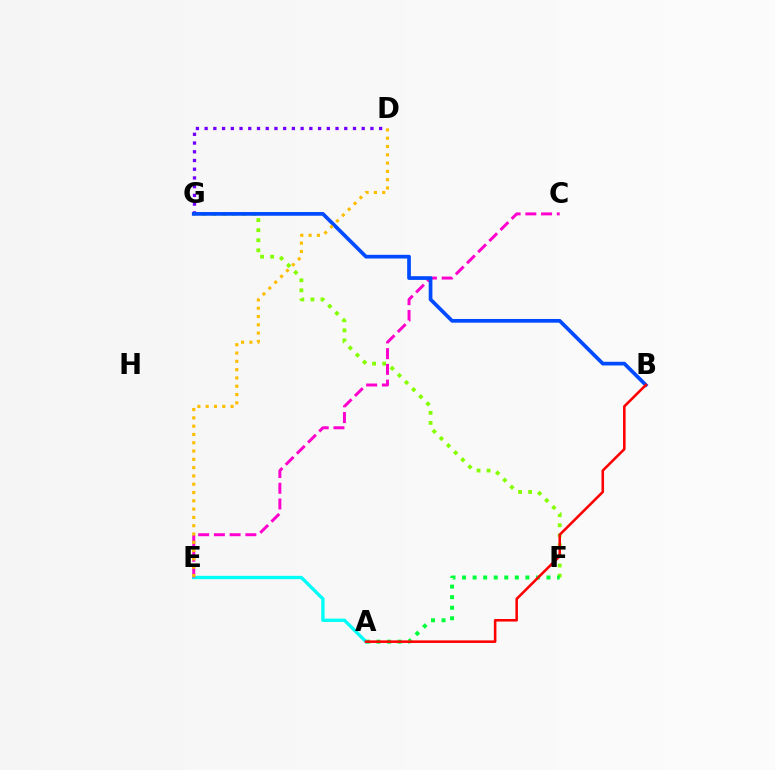{('F', 'G'): [{'color': '#84ff00', 'line_style': 'dotted', 'thickness': 2.74}], ('A', 'F'): [{'color': '#00ff39', 'line_style': 'dotted', 'thickness': 2.87}], ('A', 'E'): [{'color': '#00fff6', 'line_style': 'solid', 'thickness': 2.4}], ('C', 'E'): [{'color': '#ff00cf', 'line_style': 'dashed', 'thickness': 2.14}], ('D', 'G'): [{'color': '#7200ff', 'line_style': 'dotted', 'thickness': 2.37}], ('B', 'G'): [{'color': '#004bff', 'line_style': 'solid', 'thickness': 2.67}], ('D', 'E'): [{'color': '#ffbd00', 'line_style': 'dotted', 'thickness': 2.25}], ('A', 'B'): [{'color': '#ff0000', 'line_style': 'solid', 'thickness': 1.84}]}